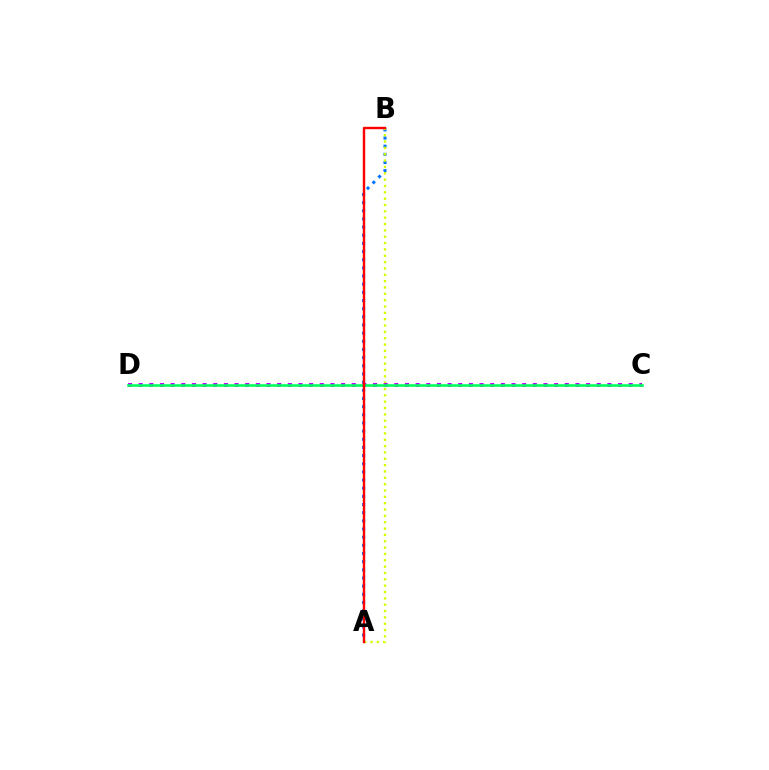{('A', 'B'): [{'color': '#0074ff', 'line_style': 'dotted', 'thickness': 2.22}, {'color': '#d1ff00', 'line_style': 'dotted', 'thickness': 1.72}, {'color': '#ff0000', 'line_style': 'solid', 'thickness': 1.73}], ('C', 'D'): [{'color': '#b900ff', 'line_style': 'dotted', 'thickness': 2.89}, {'color': '#00ff5c', 'line_style': 'solid', 'thickness': 1.87}]}